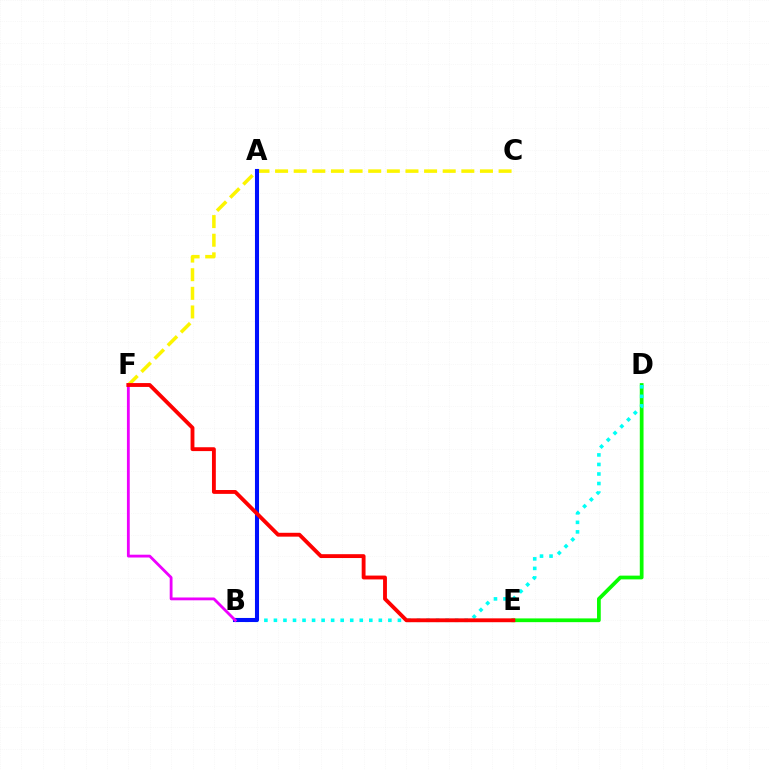{('D', 'E'): [{'color': '#08ff00', 'line_style': 'solid', 'thickness': 2.7}], ('B', 'D'): [{'color': '#00fff6', 'line_style': 'dotted', 'thickness': 2.59}], ('C', 'F'): [{'color': '#fcf500', 'line_style': 'dashed', 'thickness': 2.53}], ('A', 'B'): [{'color': '#0010ff', 'line_style': 'solid', 'thickness': 2.93}], ('B', 'F'): [{'color': '#ee00ff', 'line_style': 'solid', 'thickness': 2.03}], ('E', 'F'): [{'color': '#ff0000', 'line_style': 'solid', 'thickness': 2.78}]}